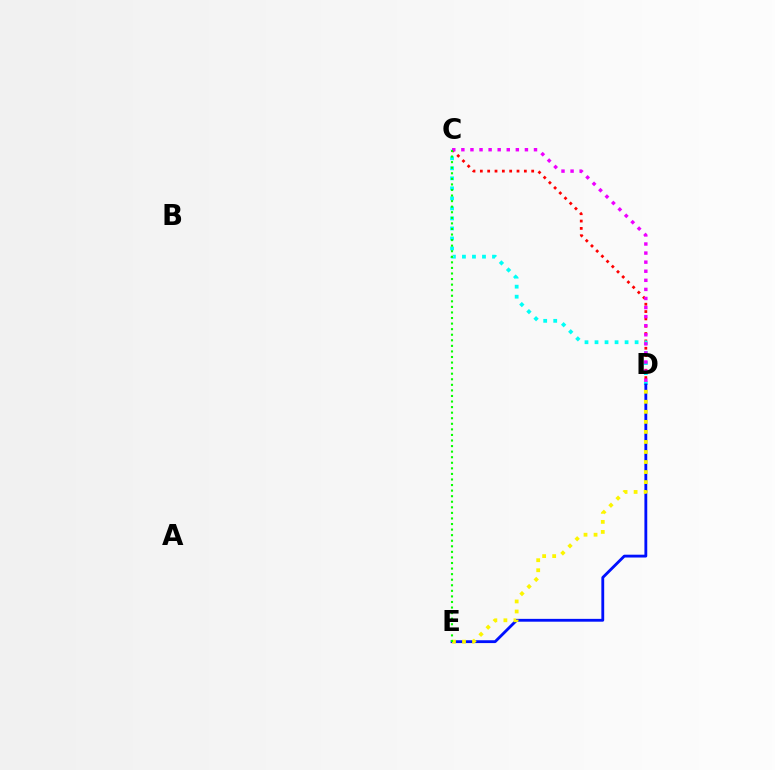{('C', 'D'): [{'color': '#ff0000', 'line_style': 'dotted', 'thickness': 1.99}, {'color': '#00fff6', 'line_style': 'dotted', 'thickness': 2.72}, {'color': '#ee00ff', 'line_style': 'dotted', 'thickness': 2.47}], ('D', 'E'): [{'color': '#0010ff', 'line_style': 'solid', 'thickness': 2.04}, {'color': '#fcf500', 'line_style': 'dotted', 'thickness': 2.73}], ('C', 'E'): [{'color': '#08ff00', 'line_style': 'dotted', 'thickness': 1.51}]}